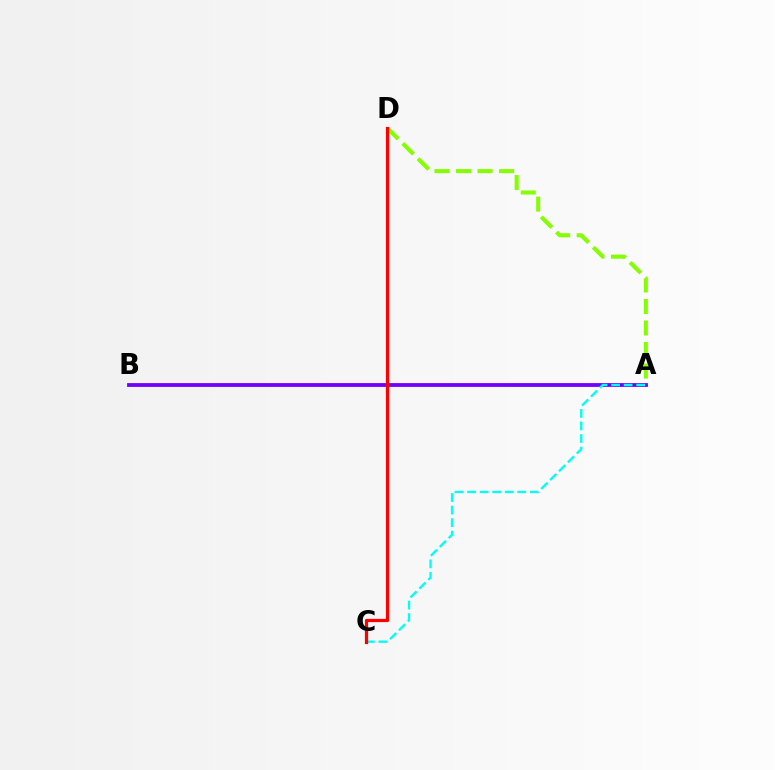{('A', 'D'): [{'color': '#84ff00', 'line_style': 'dashed', 'thickness': 2.93}], ('A', 'B'): [{'color': '#7200ff', 'line_style': 'solid', 'thickness': 2.74}], ('A', 'C'): [{'color': '#00fff6', 'line_style': 'dashed', 'thickness': 1.7}], ('C', 'D'): [{'color': '#ff0000', 'line_style': 'solid', 'thickness': 2.33}]}